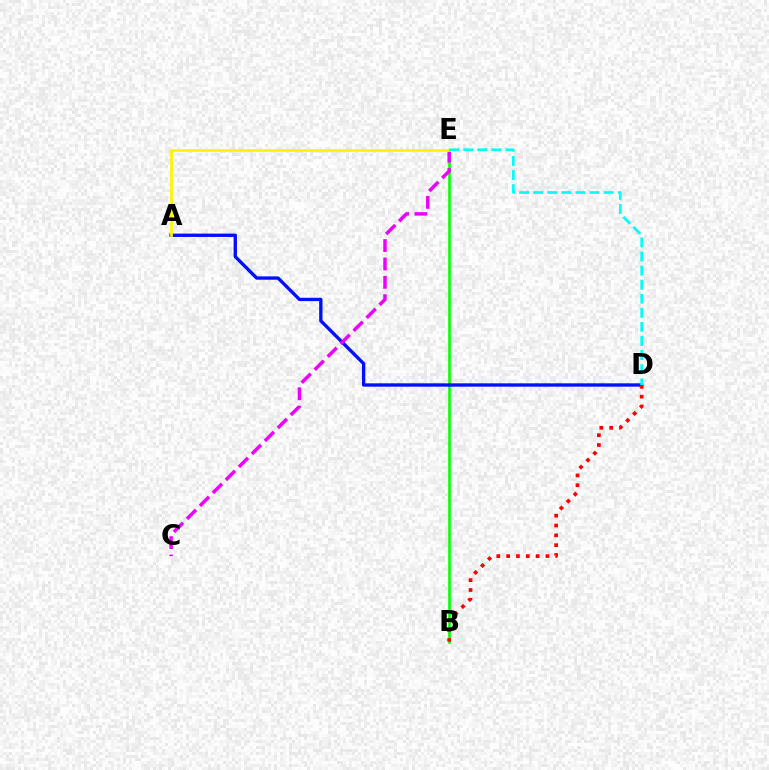{('B', 'E'): [{'color': '#08ff00', 'line_style': 'solid', 'thickness': 1.88}], ('A', 'D'): [{'color': '#0010ff', 'line_style': 'solid', 'thickness': 2.41}], ('C', 'E'): [{'color': '#ee00ff', 'line_style': 'dashed', 'thickness': 2.49}], ('B', 'D'): [{'color': '#ff0000', 'line_style': 'dotted', 'thickness': 2.67}], ('A', 'E'): [{'color': '#fcf500', 'line_style': 'solid', 'thickness': 1.96}], ('D', 'E'): [{'color': '#00fff6', 'line_style': 'dashed', 'thickness': 1.91}]}